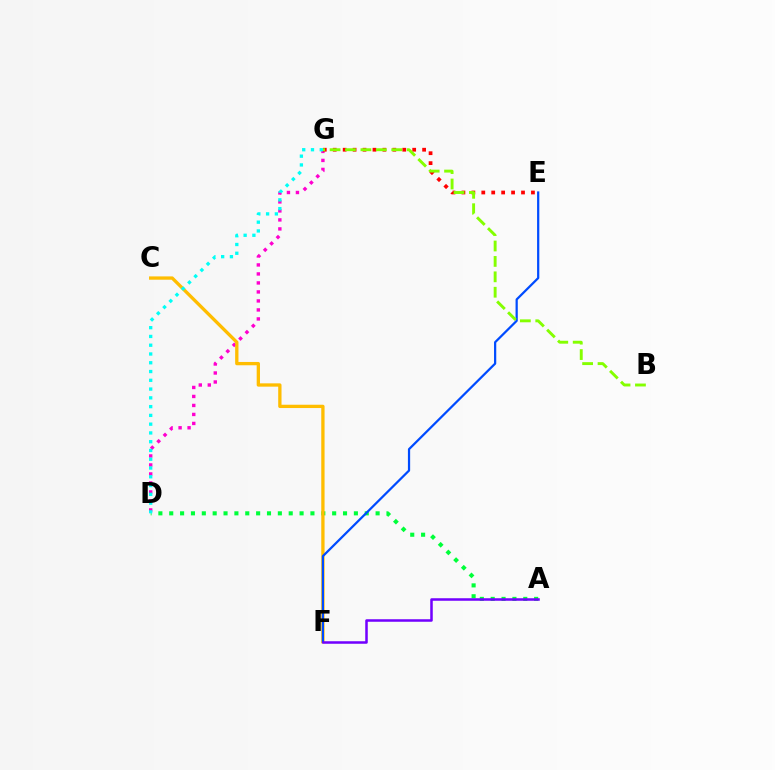{('D', 'G'): [{'color': '#ff00cf', 'line_style': 'dotted', 'thickness': 2.44}, {'color': '#00fff6', 'line_style': 'dotted', 'thickness': 2.38}], ('E', 'G'): [{'color': '#ff0000', 'line_style': 'dotted', 'thickness': 2.7}], ('A', 'D'): [{'color': '#00ff39', 'line_style': 'dotted', 'thickness': 2.95}], ('C', 'F'): [{'color': '#ffbd00', 'line_style': 'solid', 'thickness': 2.38}], ('E', 'F'): [{'color': '#004bff', 'line_style': 'solid', 'thickness': 1.61}], ('B', 'G'): [{'color': '#84ff00', 'line_style': 'dashed', 'thickness': 2.09}], ('A', 'F'): [{'color': '#7200ff', 'line_style': 'solid', 'thickness': 1.82}]}